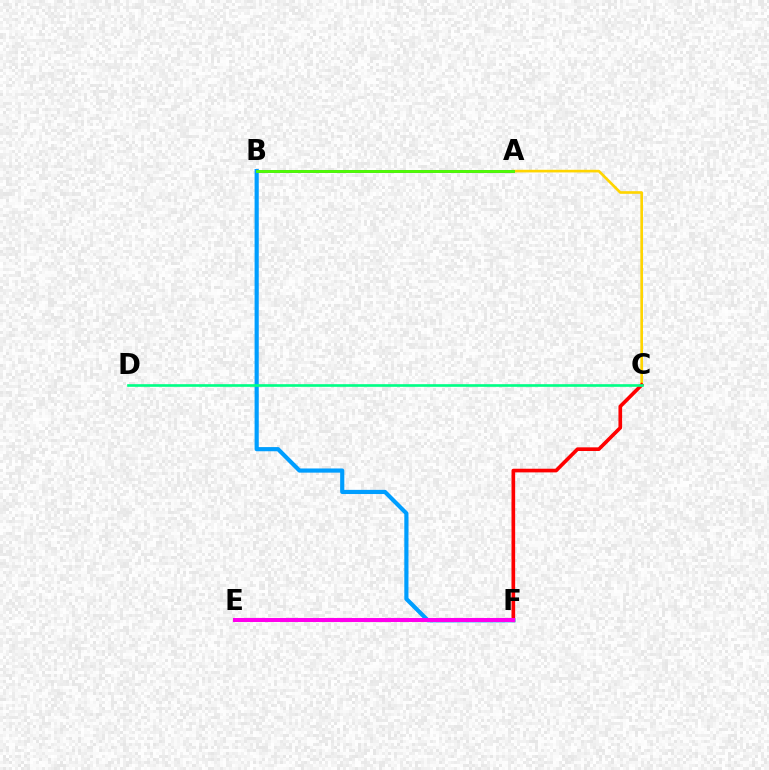{('B', 'F'): [{'color': '#009eff', 'line_style': 'solid', 'thickness': 3.0}], ('A', 'C'): [{'color': '#ffd500', 'line_style': 'solid', 'thickness': 1.9}], ('A', 'B'): [{'color': '#3700ff', 'line_style': 'solid', 'thickness': 1.86}, {'color': '#4fff00', 'line_style': 'solid', 'thickness': 2.06}], ('C', 'F'): [{'color': '#ff0000', 'line_style': 'solid', 'thickness': 2.63}], ('E', 'F'): [{'color': '#ff00ed', 'line_style': 'solid', 'thickness': 2.9}], ('C', 'D'): [{'color': '#00ff86', 'line_style': 'solid', 'thickness': 1.91}]}